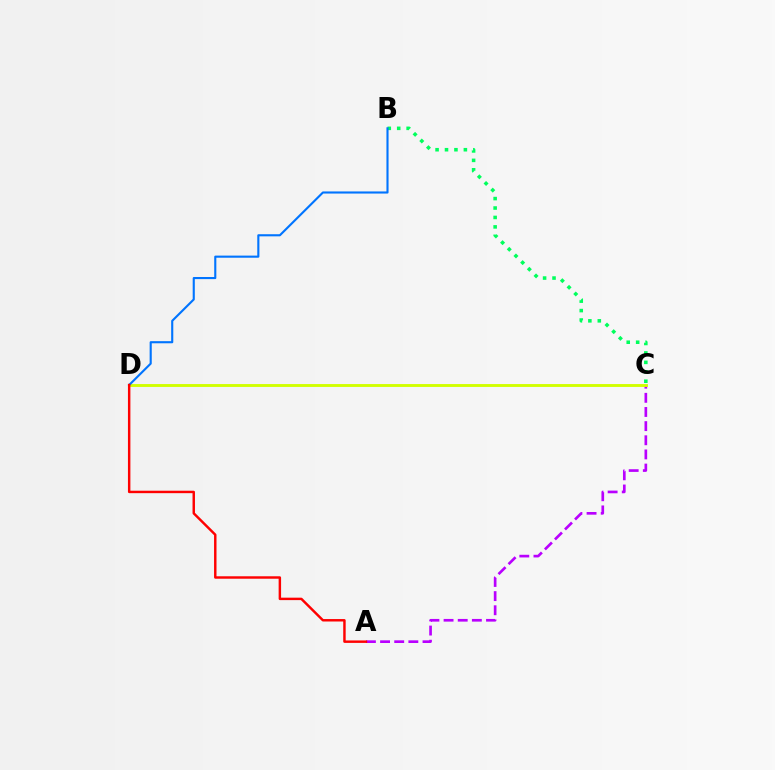{('B', 'C'): [{'color': '#00ff5c', 'line_style': 'dotted', 'thickness': 2.56}], ('A', 'C'): [{'color': '#b900ff', 'line_style': 'dashed', 'thickness': 1.92}], ('C', 'D'): [{'color': '#d1ff00', 'line_style': 'solid', 'thickness': 2.08}], ('B', 'D'): [{'color': '#0074ff', 'line_style': 'solid', 'thickness': 1.53}], ('A', 'D'): [{'color': '#ff0000', 'line_style': 'solid', 'thickness': 1.76}]}